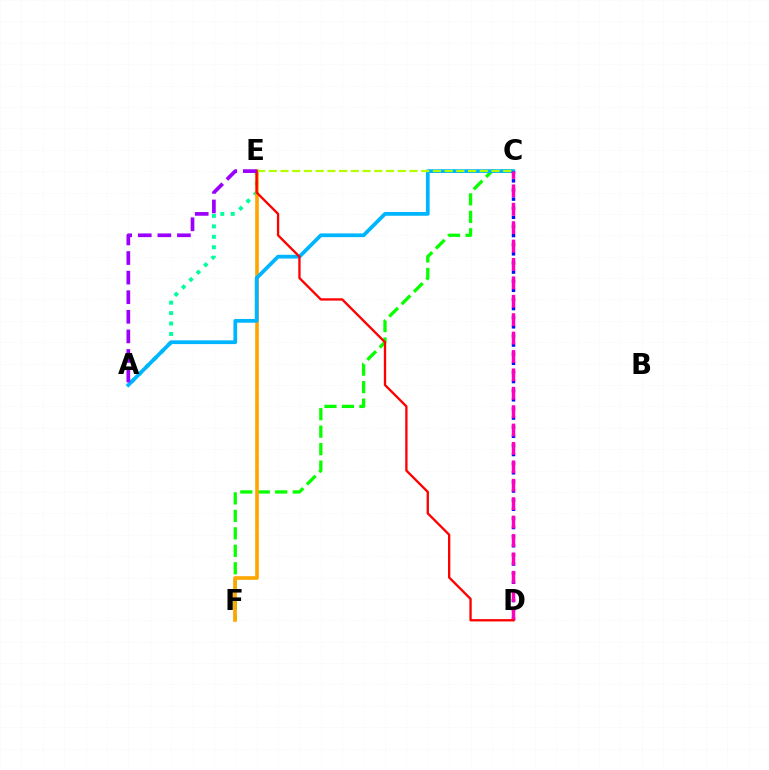{('A', 'E'): [{'color': '#00ff9d', 'line_style': 'dotted', 'thickness': 2.84}, {'color': '#9b00ff', 'line_style': 'dashed', 'thickness': 2.66}], ('C', 'F'): [{'color': '#08ff00', 'line_style': 'dashed', 'thickness': 2.37}], ('E', 'F'): [{'color': '#ffa500', 'line_style': 'solid', 'thickness': 2.61}], ('A', 'C'): [{'color': '#00b5ff', 'line_style': 'solid', 'thickness': 2.7}], ('C', 'D'): [{'color': '#0010ff', 'line_style': 'dotted', 'thickness': 2.48}, {'color': '#ff00bd', 'line_style': 'dashed', 'thickness': 2.5}], ('C', 'E'): [{'color': '#b3ff00', 'line_style': 'dashed', 'thickness': 1.59}], ('D', 'E'): [{'color': '#ff0000', 'line_style': 'solid', 'thickness': 1.67}]}